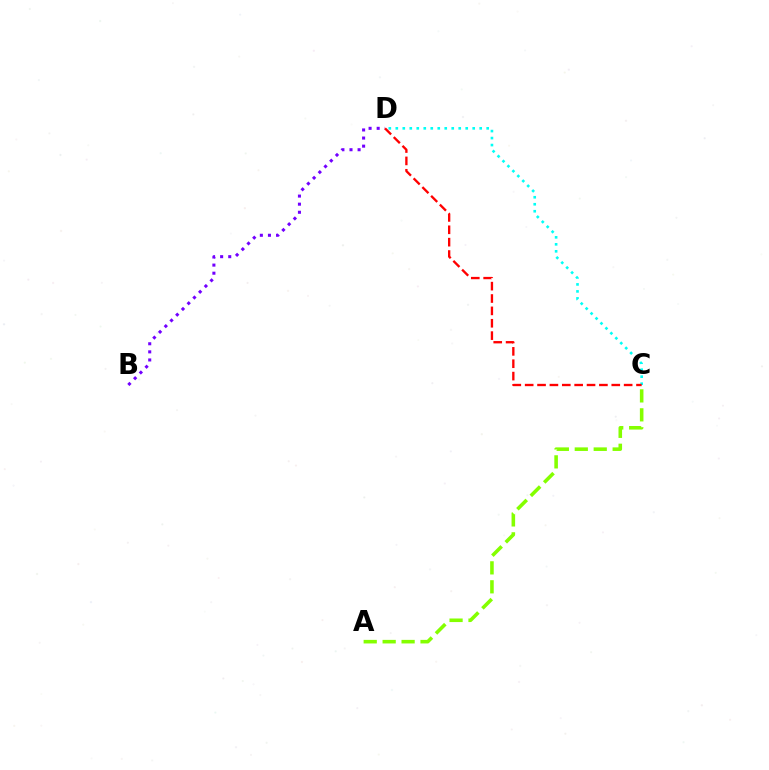{('B', 'D'): [{'color': '#7200ff', 'line_style': 'dotted', 'thickness': 2.2}], ('C', 'D'): [{'color': '#00fff6', 'line_style': 'dotted', 'thickness': 1.9}, {'color': '#ff0000', 'line_style': 'dashed', 'thickness': 1.68}], ('A', 'C'): [{'color': '#84ff00', 'line_style': 'dashed', 'thickness': 2.57}]}